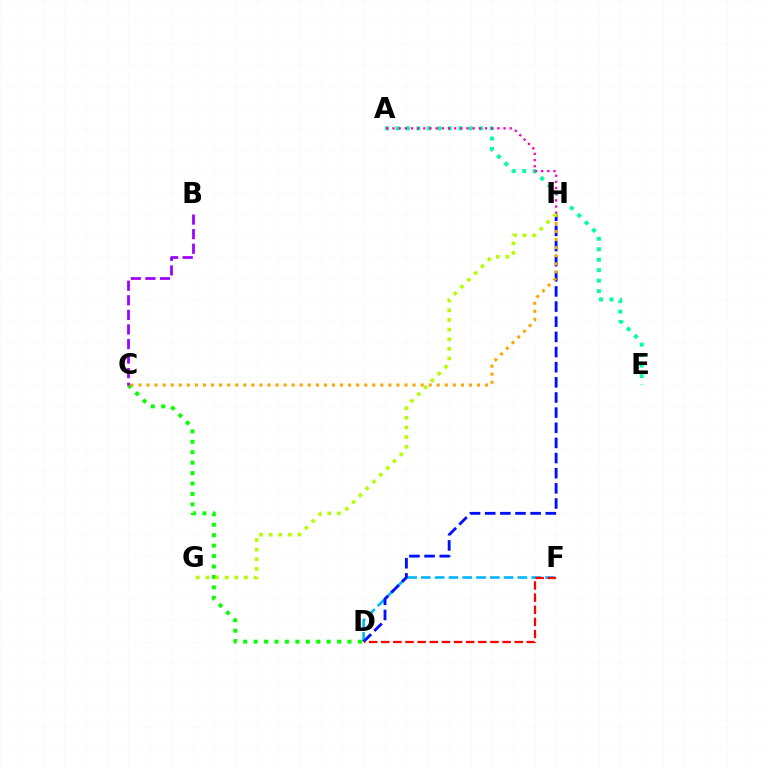{('D', 'F'): [{'color': '#00b5ff', 'line_style': 'dashed', 'thickness': 1.87}, {'color': '#ff0000', 'line_style': 'dashed', 'thickness': 1.65}], ('A', 'E'): [{'color': '#00ff9d', 'line_style': 'dotted', 'thickness': 2.84}], ('C', 'D'): [{'color': '#08ff00', 'line_style': 'dotted', 'thickness': 2.84}], ('A', 'H'): [{'color': '#ff00bd', 'line_style': 'dotted', 'thickness': 1.68}], ('D', 'H'): [{'color': '#0010ff', 'line_style': 'dashed', 'thickness': 2.06}], ('C', 'H'): [{'color': '#ffa500', 'line_style': 'dotted', 'thickness': 2.19}], ('G', 'H'): [{'color': '#b3ff00', 'line_style': 'dotted', 'thickness': 2.62}], ('B', 'C'): [{'color': '#9b00ff', 'line_style': 'dashed', 'thickness': 1.98}]}